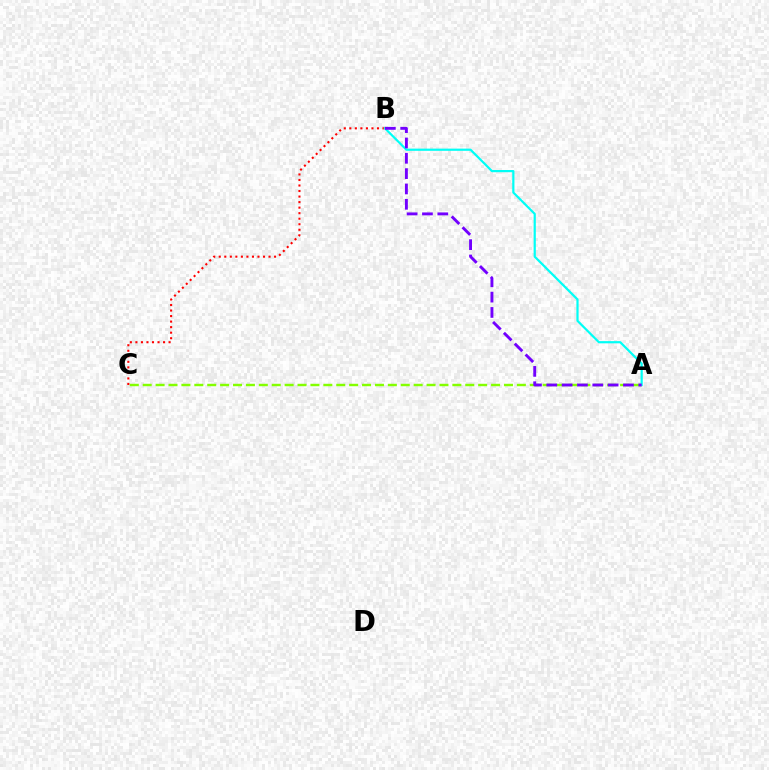{('B', 'C'): [{'color': '#ff0000', 'line_style': 'dotted', 'thickness': 1.5}], ('A', 'C'): [{'color': '#84ff00', 'line_style': 'dashed', 'thickness': 1.75}], ('A', 'B'): [{'color': '#00fff6', 'line_style': 'solid', 'thickness': 1.59}, {'color': '#7200ff', 'line_style': 'dashed', 'thickness': 2.08}]}